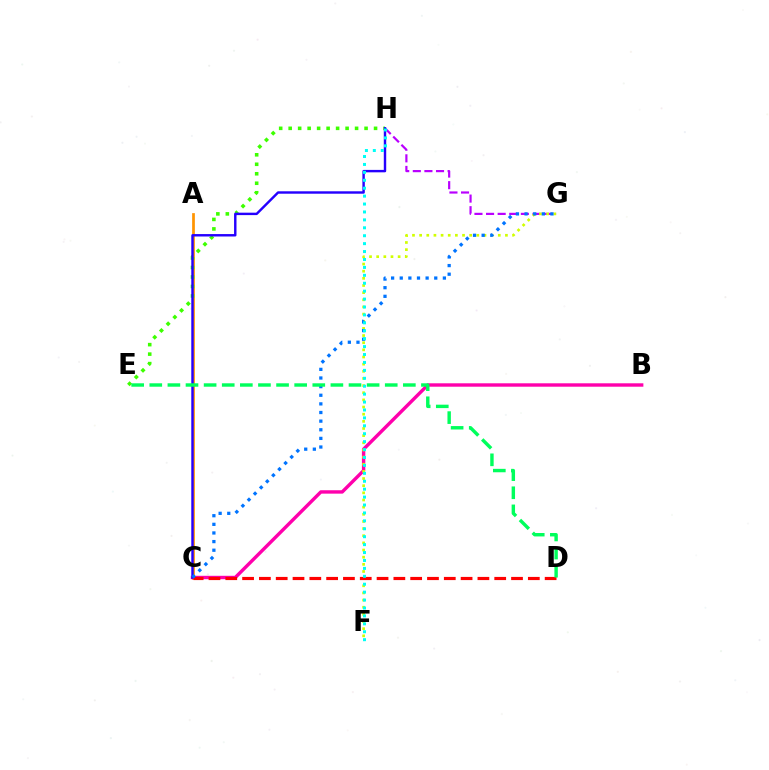{('A', 'C'): [{'color': '#ff9400', 'line_style': 'solid', 'thickness': 1.96}], ('G', 'H'): [{'color': '#b900ff', 'line_style': 'dashed', 'thickness': 1.58}], ('E', 'H'): [{'color': '#3dff00', 'line_style': 'dotted', 'thickness': 2.58}], ('B', 'C'): [{'color': '#ff00ac', 'line_style': 'solid', 'thickness': 2.45}], ('F', 'G'): [{'color': '#d1ff00', 'line_style': 'dotted', 'thickness': 1.94}], ('C', 'H'): [{'color': '#2500ff', 'line_style': 'solid', 'thickness': 1.75}], ('C', 'D'): [{'color': '#ff0000', 'line_style': 'dashed', 'thickness': 2.28}], ('C', 'G'): [{'color': '#0074ff', 'line_style': 'dotted', 'thickness': 2.34}], ('F', 'H'): [{'color': '#00fff6', 'line_style': 'dotted', 'thickness': 2.15}], ('D', 'E'): [{'color': '#00ff5c', 'line_style': 'dashed', 'thickness': 2.46}]}